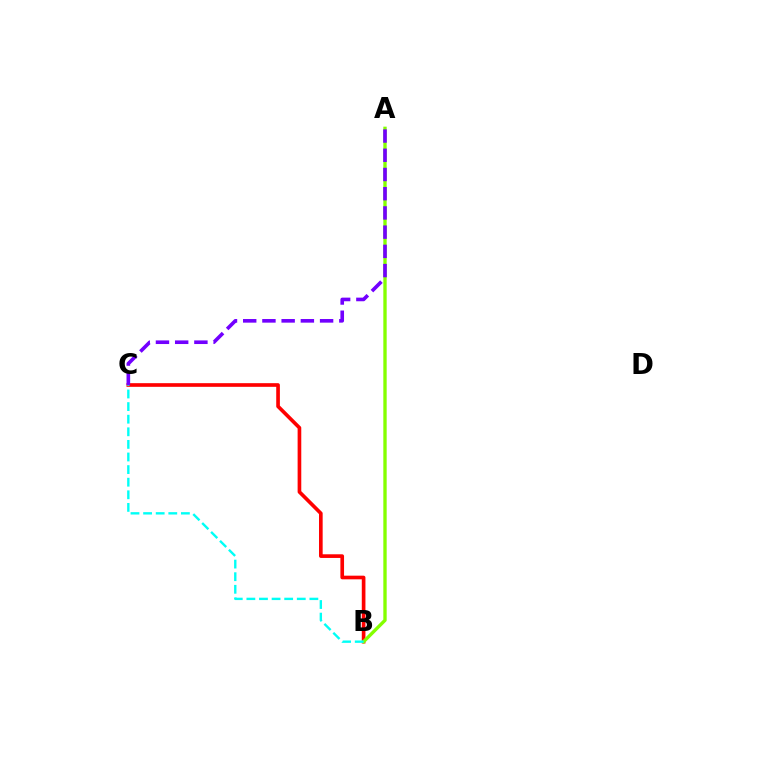{('B', 'C'): [{'color': '#ff0000', 'line_style': 'solid', 'thickness': 2.63}, {'color': '#00fff6', 'line_style': 'dashed', 'thickness': 1.71}], ('A', 'B'): [{'color': '#84ff00', 'line_style': 'solid', 'thickness': 2.42}], ('A', 'C'): [{'color': '#7200ff', 'line_style': 'dashed', 'thickness': 2.61}]}